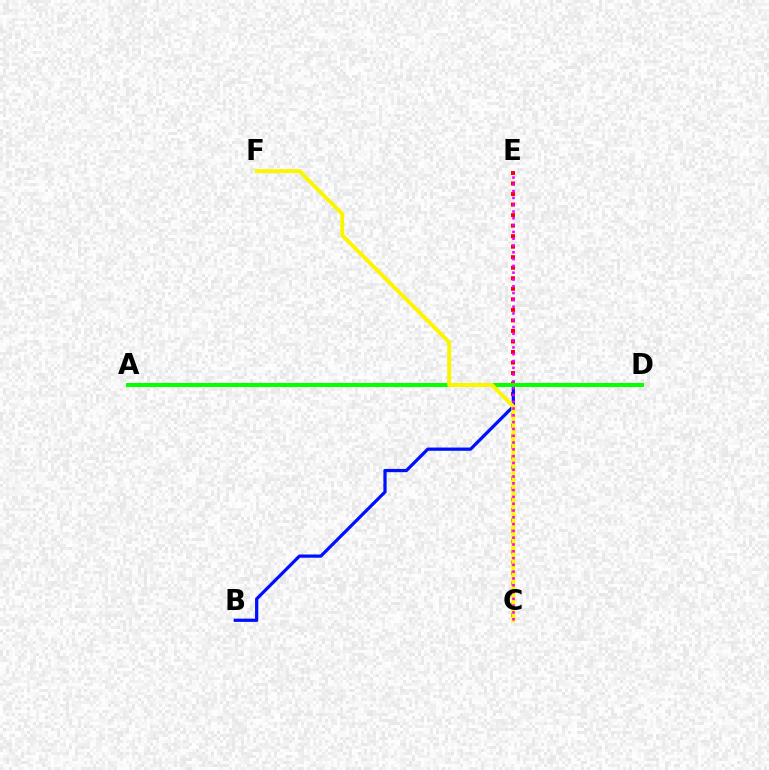{('A', 'D'): [{'color': '#00fff6', 'line_style': 'dashed', 'thickness': 2.18}, {'color': '#08ff00', 'line_style': 'solid', 'thickness': 2.9}], ('C', 'E'): [{'color': '#ff0000', 'line_style': 'dotted', 'thickness': 2.86}, {'color': '#ee00ff', 'line_style': 'dotted', 'thickness': 1.85}], ('B', 'D'): [{'color': '#0010ff', 'line_style': 'solid', 'thickness': 2.33}], ('C', 'F'): [{'color': '#fcf500', 'line_style': 'solid', 'thickness': 2.84}]}